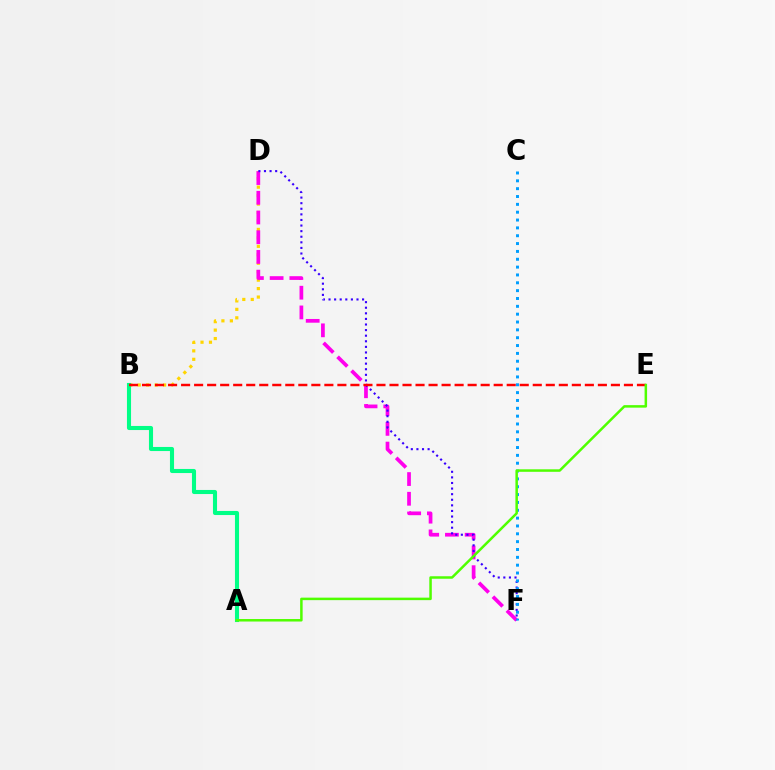{('B', 'D'): [{'color': '#ffd500', 'line_style': 'dotted', 'thickness': 2.3}], ('D', 'F'): [{'color': '#ff00ed', 'line_style': 'dashed', 'thickness': 2.68}, {'color': '#3700ff', 'line_style': 'dotted', 'thickness': 1.52}], ('A', 'B'): [{'color': '#00ff86', 'line_style': 'solid', 'thickness': 2.94}], ('C', 'F'): [{'color': '#009eff', 'line_style': 'dotted', 'thickness': 2.13}], ('B', 'E'): [{'color': '#ff0000', 'line_style': 'dashed', 'thickness': 1.77}], ('A', 'E'): [{'color': '#4fff00', 'line_style': 'solid', 'thickness': 1.8}]}